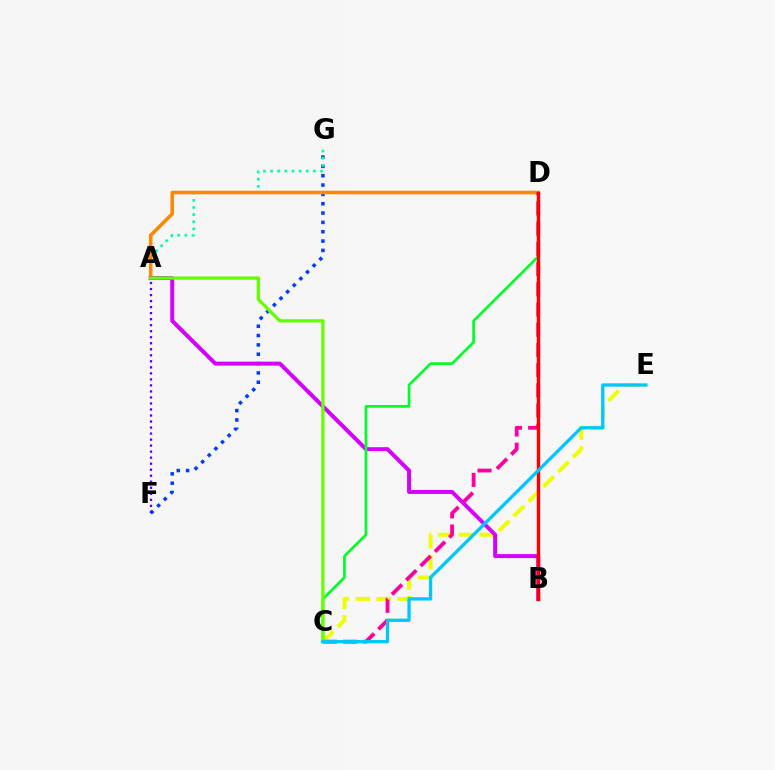{('C', 'E'): [{'color': '#eeff00', 'line_style': 'dashed', 'thickness': 2.84}, {'color': '#00c7ff', 'line_style': 'solid', 'thickness': 2.37}], ('F', 'G'): [{'color': '#003fff', 'line_style': 'dotted', 'thickness': 2.54}], ('A', 'G'): [{'color': '#00ffaf', 'line_style': 'dotted', 'thickness': 1.94}], ('A', 'D'): [{'color': '#ff8800', 'line_style': 'solid', 'thickness': 2.57}], ('A', 'F'): [{'color': '#4f00ff', 'line_style': 'dotted', 'thickness': 1.64}], ('C', 'D'): [{'color': '#ff00a0', 'line_style': 'dashed', 'thickness': 2.75}, {'color': '#00ff27', 'line_style': 'solid', 'thickness': 1.94}], ('A', 'B'): [{'color': '#d600ff', 'line_style': 'solid', 'thickness': 2.85}], ('A', 'C'): [{'color': '#66ff00', 'line_style': 'solid', 'thickness': 2.36}], ('B', 'D'): [{'color': '#ff0000', 'line_style': 'solid', 'thickness': 2.47}]}